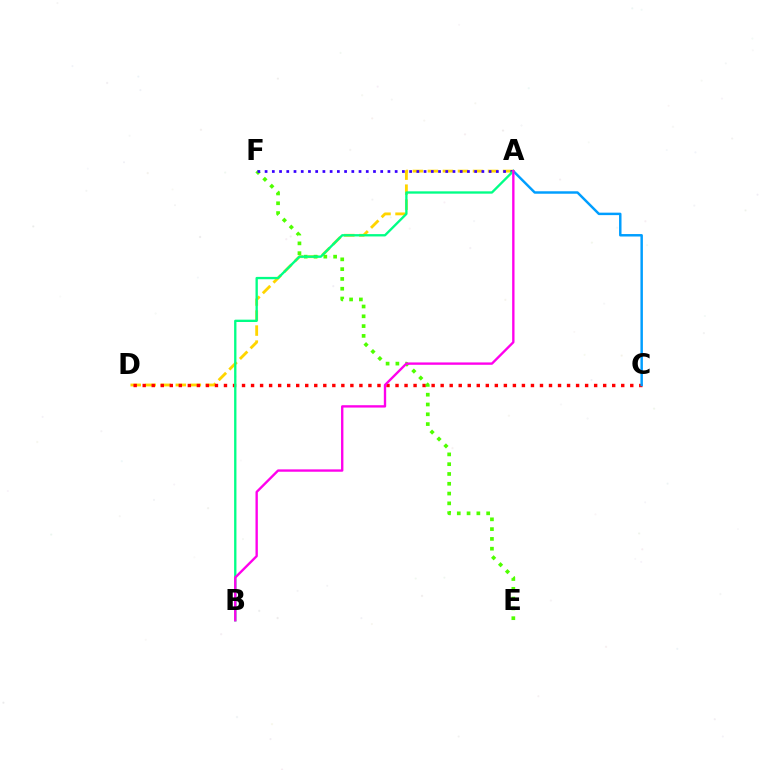{('A', 'D'): [{'color': '#ffd500', 'line_style': 'dashed', 'thickness': 2.04}], ('C', 'D'): [{'color': '#ff0000', 'line_style': 'dotted', 'thickness': 2.45}], ('E', 'F'): [{'color': '#4fff00', 'line_style': 'dotted', 'thickness': 2.66}], ('A', 'C'): [{'color': '#009eff', 'line_style': 'solid', 'thickness': 1.77}], ('A', 'F'): [{'color': '#3700ff', 'line_style': 'dotted', 'thickness': 1.96}], ('A', 'B'): [{'color': '#00ff86', 'line_style': 'solid', 'thickness': 1.68}, {'color': '#ff00ed', 'line_style': 'solid', 'thickness': 1.7}]}